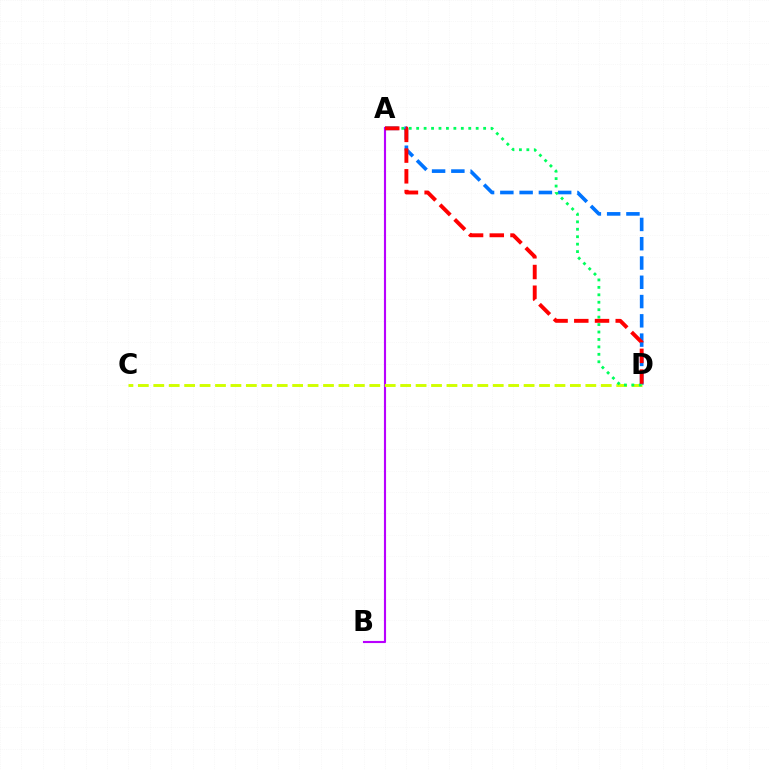{('A', 'B'): [{'color': '#b900ff', 'line_style': 'solid', 'thickness': 1.54}], ('A', 'D'): [{'color': '#0074ff', 'line_style': 'dashed', 'thickness': 2.62}, {'color': '#00ff5c', 'line_style': 'dotted', 'thickness': 2.02}, {'color': '#ff0000', 'line_style': 'dashed', 'thickness': 2.81}], ('C', 'D'): [{'color': '#d1ff00', 'line_style': 'dashed', 'thickness': 2.1}]}